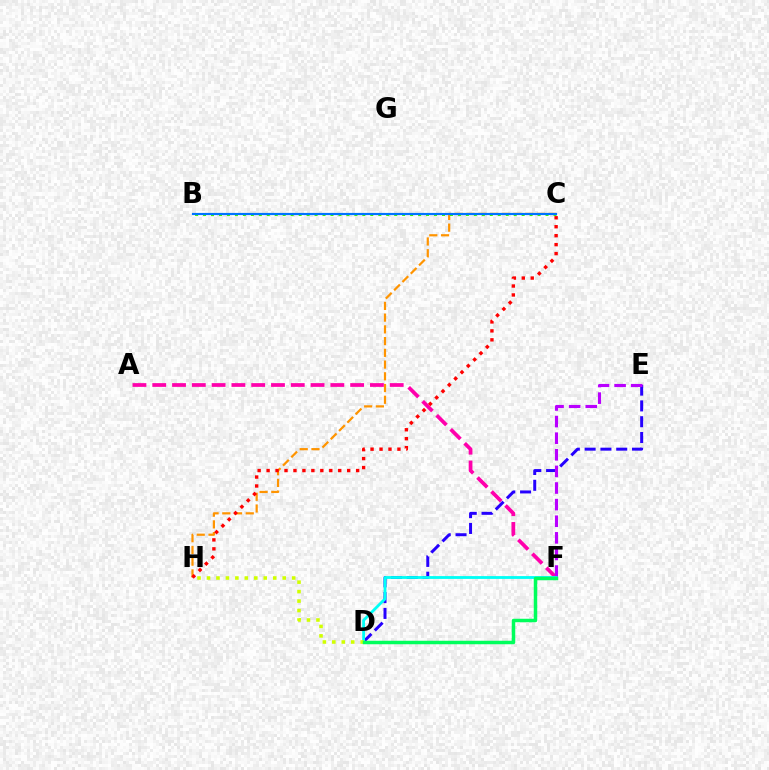{('C', 'H'): [{'color': '#ff9400', 'line_style': 'dashed', 'thickness': 1.59}, {'color': '#ff0000', 'line_style': 'dotted', 'thickness': 2.43}], ('A', 'F'): [{'color': '#ff00ac', 'line_style': 'dashed', 'thickness': 2.69}], ('D', 'E'): [{'color': '#2500ff', 'line_style': 'dashed', 'thickness': 2.15}], ('E', 'F'): [{'color': '#b900ff', 'line_style': 'dashed', 'thickness': 2.26}], ('B', 'C'): [{'color': '#3dff00', 'line_style': 'dotted', 'thickness': 2.16}, {'color': '#0074ff', 'line_style': 'solid', 'thickness': 1.56}], ('D', 'F'): [{'color': '#00fff6', 'line_style': 'solid', 'thickness': 2.02}, {'color': '#00ff5c', 'line_style': 'solid', 'thickness': 2.51}], ('D', 'H'): [{'color': '#d1ff00', 'line_style': 'dotted', 'thickness': 2.57}]}